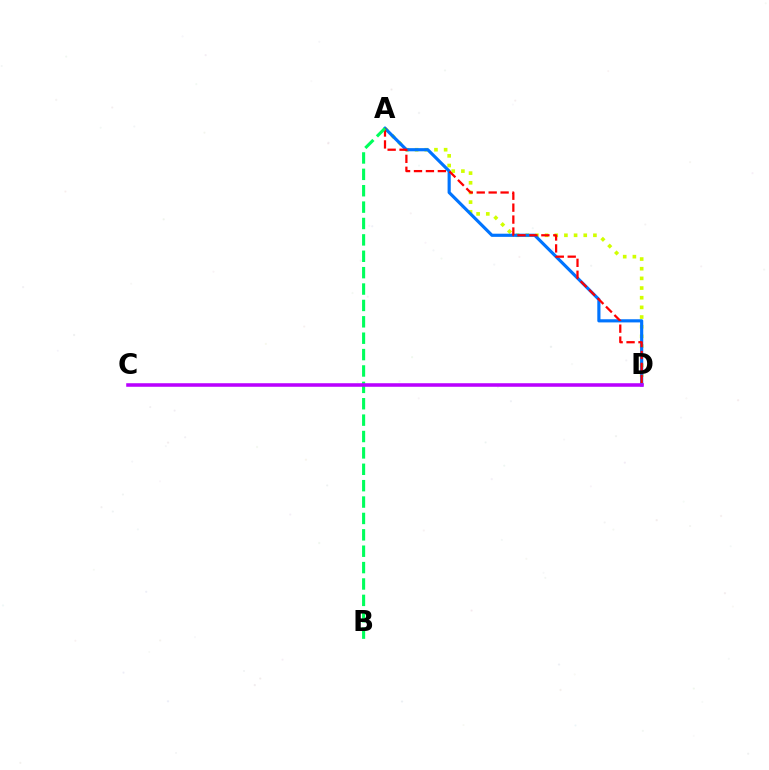{('A', 'D'): [{'color': '#d1ff00', 'line_style': 'dotted', 'thickness': 2.63}, {'color': '#0074ff', 'line_style': 'solid', 'thickness': 2.28}, {'color': '#ff0000', 'line_style': 'dashed', 'thickness': 1.62}], ('A', 'B'): [{'color': '#00ff5c', 'line_style': 'dashed', 'thickness': 2.23}], ('C', 'D'): [{'color': '#b900ff', 'line_style': 'solid', 'thickness': 2.55}]}